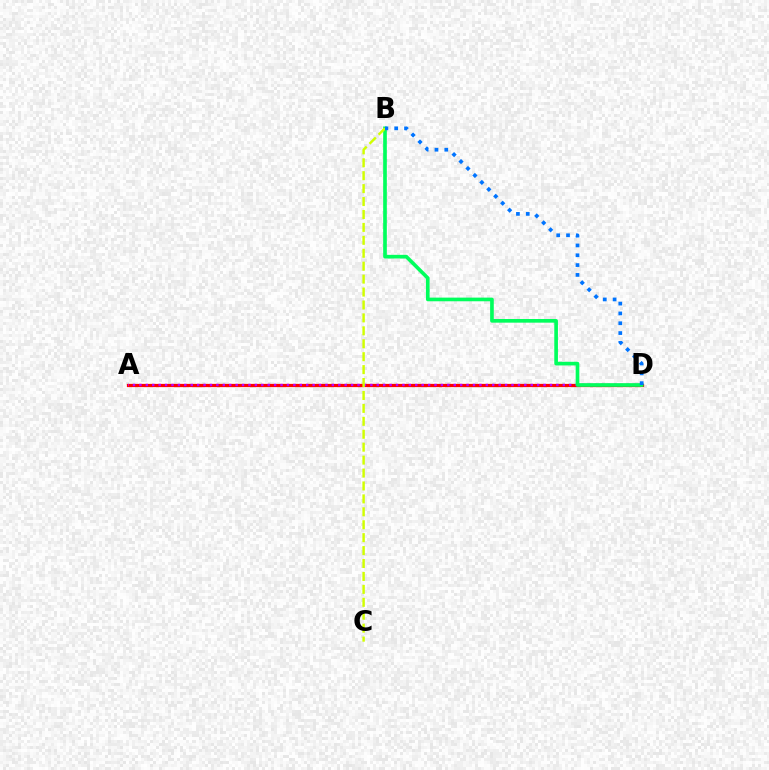{('A', 'D'): [{'color': '#ff0000', 'line_style': 'solid', 'thickness': 2.34}, {'color': '#b900ff', 'line_style': 'dotted', 'thickness': 1.74}], ('B', 'D'): [{'color': '#00ff5c', 'line_style': 'solid', 'thickness': 2.63}, {'color': '#0074ff', 'line_style': 'dotted', 'thickness': 2.67}], ('B', 'C'): [{'color': '#d1ff00', 'line_style': 'dashed', 'thickness': 1.76}]}